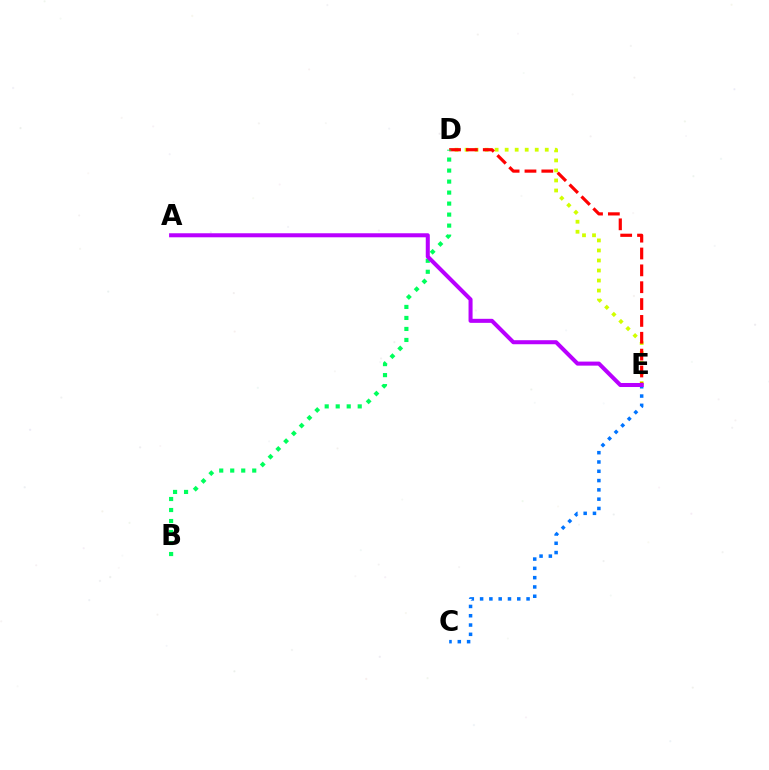{('D', 'E'): [{'color': '#d1ff00', 'line_style': 'dotted', 'thickness': 2.72}, {'color': '#ff0000', 'line_style': 'dashed', 'thickness': 2.29}], ('C', 'E'): [{'color': '#0074ff', 'line_style': 'dotted', 'thickness': 2.53}], ('B', 'D'): [{'color': '#00ff5c', 'line_style': 'dotted', 'thickness': 2.99}], ('A', 'E'): [{'color': '#b900ff', 'line_style': 'solid', 'thickness': 2.9}]}